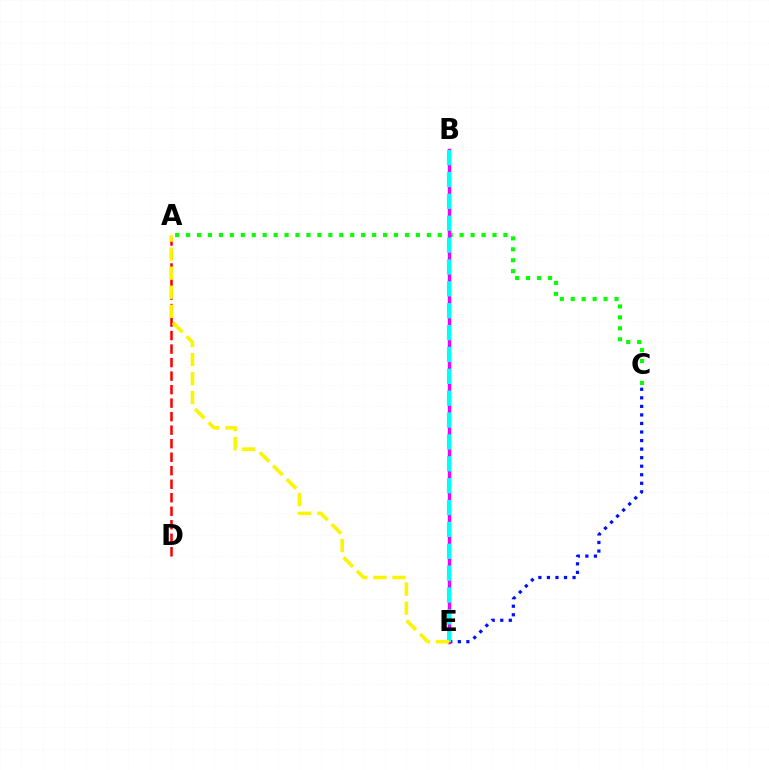{('C', 'E'): [{'color': '#0010ff', 'line_style': 'dotted', 'thickness': 2.32}], ('A', 'D'): [{'color': '#ff0000', 'line_style': 'dashed', 'thickness': 1.84}], ('A', 'C'): [{'color': '#08ff00', 'line_style': 'dotted', 'thickness': 2.97}], ('B', 'E'): [{'color': '#ee00ff', 'line_style': 'solid', 'thickness': 2.48}, {'color': '#00fff6', 'line_style': 'dashed', 'thickness': 2.97}], ('A', 'E'): [{'color': '#fcf500', 'line_style': 'dashed', 'thickness': 2.59}]}